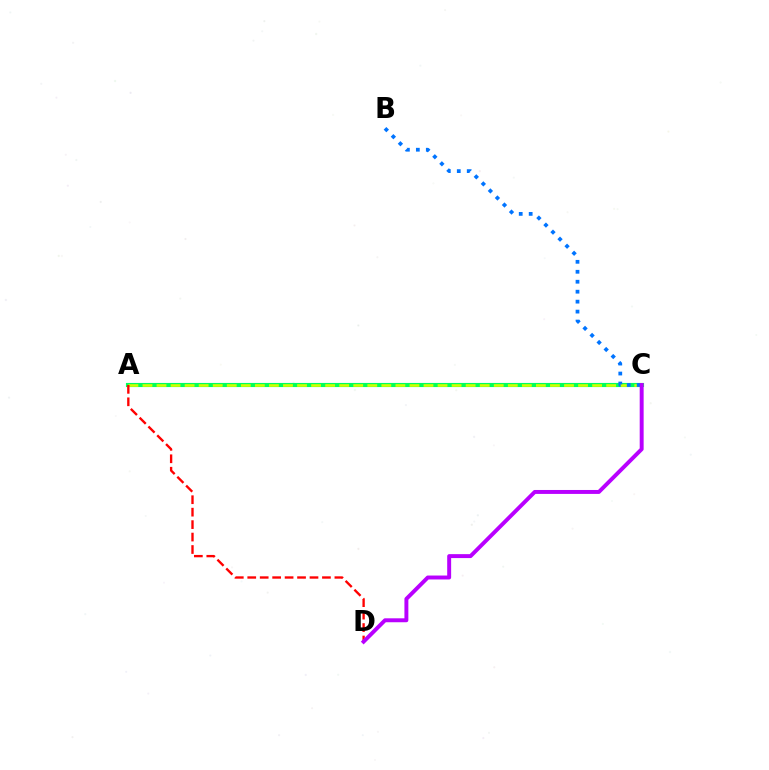{('A', 'C'): [{'color': '#00ff5c', 'line_style': 'solid', 'thickness': 2.97}, {'color': '#d1ff00', 'line_style': 'dashed', 'thickness': 1.91}], ('A', 'D'): [{'color': '#ff0000', 'line_style': 'dashed', 'thickness': 1.69}], ('B', 'C'): [{'color': '#0074ff', 'line_style': 'dotted', 'thickness': 2.71}], ('C', 'D'): [{'color': '#b900ff', 'line_style': 'solid', 'thickness': 2.83}]}